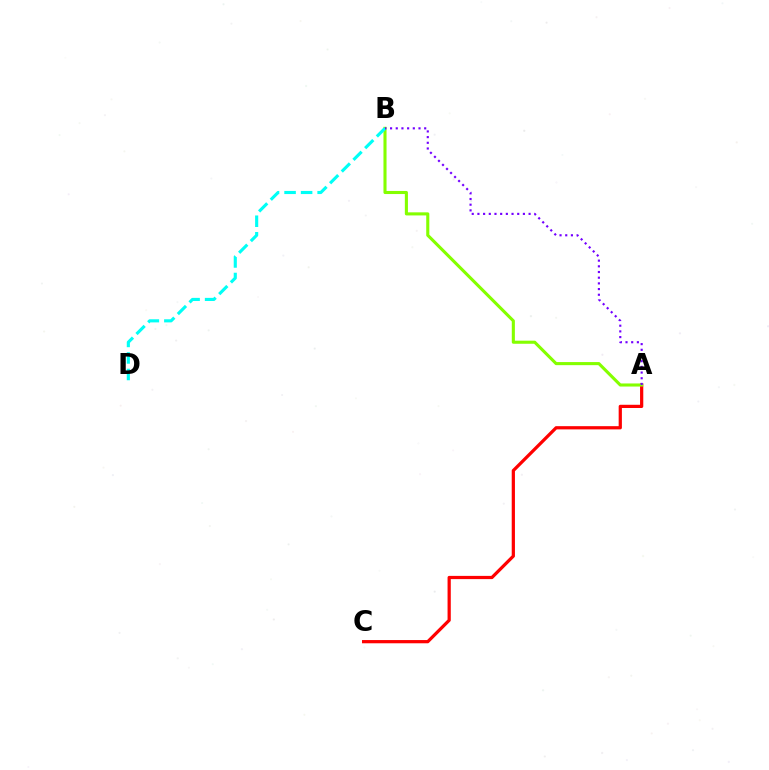{('A', 'C'): [{'color': '#ff0000', 'line_style': 'solid', 'thickness': 2.32}], ('A', 'B'): [{'color': '#84ff00', 'line_style': 'solid', 'thickness': 2.22}, {'color': '#7200ff', 'line_style': 'dotted', 'thickness': 1.54}], ('B', 'D'): [{'color': '#00fff6', 'line_style': 'dashed', 'thickness': 2.25}]}